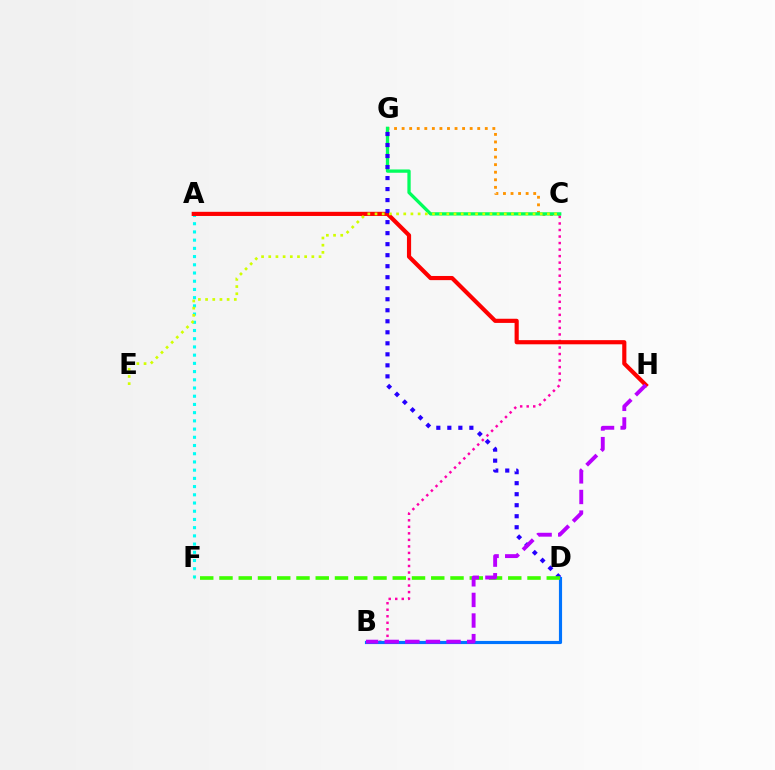{('C', 'G'): [{'color': '#ff9400', 'line_style': 'dotted', 'thickness': 2.05}, {'color': '#00ff5c', 'line_style': 'solid', 'thickness': 2.37}], ('B', 'C'): [{'color': '#ff00ac', 'line_style': 'dotted', 'thickness': 1.77}], ('A', 'F'): [{'color': '#00fff6', 'line_style': 'dotted', 'thickness': 2.23}], ('B', 'D'): [{'color': '#0074ff', 'line_style': 'solid', 'thickness': 2.26}], ('A', 'H'): [{'color': '#ff0000', 'line_style': 'solid', 'thickness': 2.99}], ('D', 'G'): [{'color': '#2500ff', 'line_style': 'dotted', 'thickness': 2.99}], ('D', 'F'): [{'color': '#3dff00', 'line_style': 'dashed', 'thickness': 2.62}], ('B', 'H'): [{'color': '#b900ff', 'line_style': 'dashed', 'thickness': 2.8}], ('C', 'E'): [{'color': '#d1ff00', 'line_style': 'dotted', 'thickness': 1.95}]}